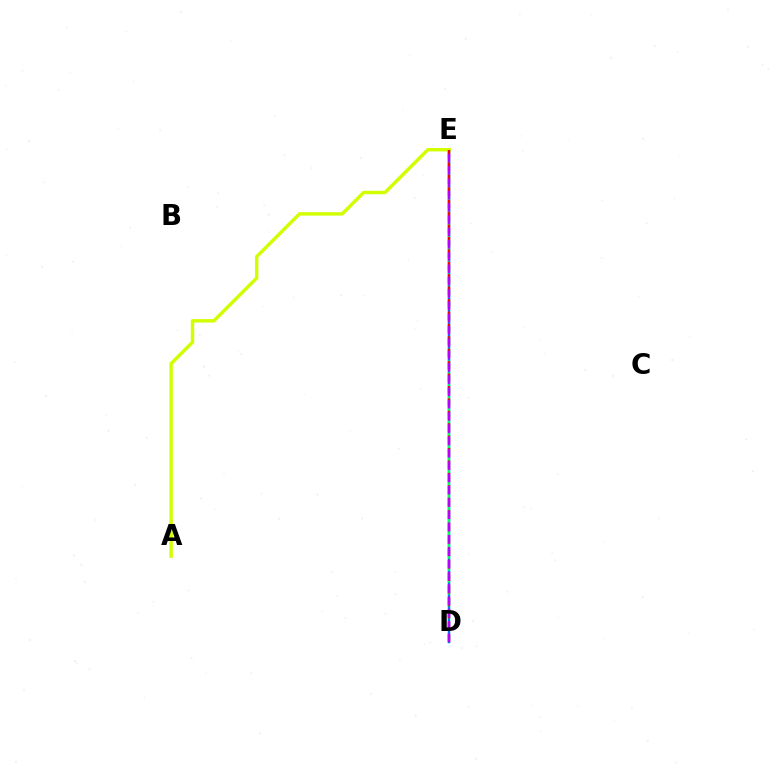{('D', 'E'): [{'color': '#0074ff', 'line_style': 'solid', 'thickness': 1.77}, {'color': '#00ff5c', 'line_style': 'dashed', 'thickness': 1.61}, {'color': '#ff0000', 'line_style': 'dashed', 'thickness': 1.69}, {'color': '#b900ff', 'line_style': 'dashed', 'thickness': 1.67}], ('A', 'E'): [{'color': '#d1ff00', 'line_style': 'solid', 'thickness': 2.48}]}